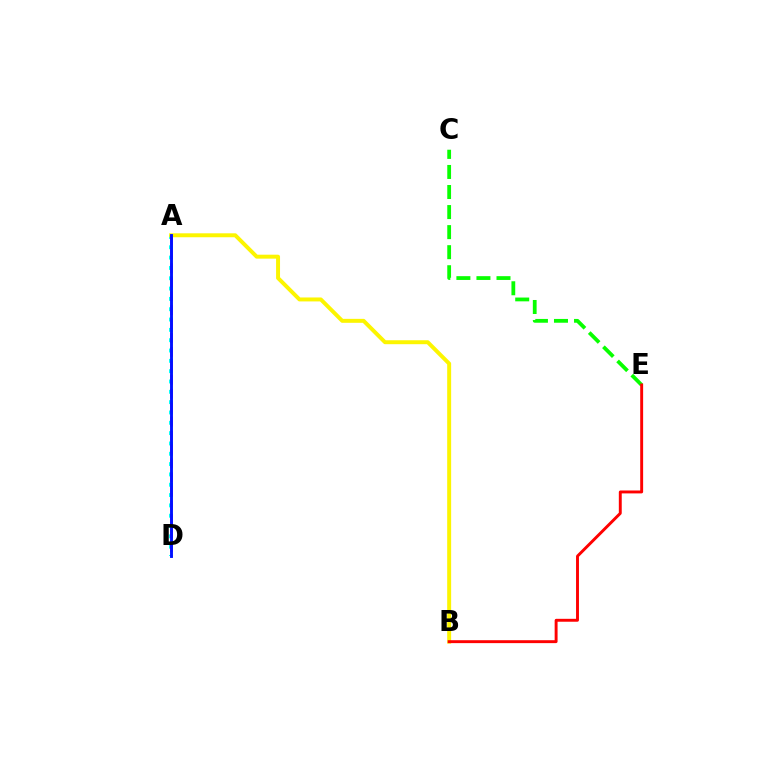{('A', 'D'): [{'color': '#00fff6', 'line_style': 'dotted', 'thickness': 2.81}, {'color': '#ee00ff', 'line_style': 'dashed', 'thickness': 1.89}, {'color': '#0010ff', 'line_style': 'solid', 'thickness': 2.08}], ('A', 'B'): [{'color': '#fcf500', 'line_style': 'solid', 'thickness': 2.84}], ('C', 'E'): [{'color': '#08ff00', 'line_style': 'dashed', 'thickness': 2.72}], ('B', 'E'): [{'color': '#ff0000', 'line_style': 'solid', 'thickness': 2.1}]}